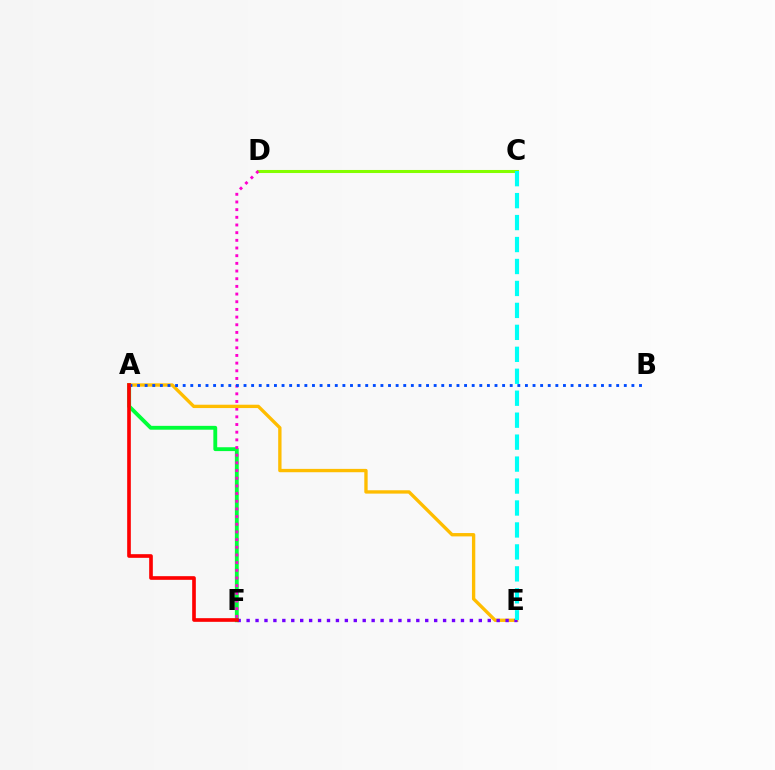{('A', 'F'): [{'color': '#00ff39', 'line_style': 'solid', 'thickness': 2.77}, {'color': '#ff0000', 'line_style': 'solid', 'thickness': 2.63}], ('C', 'D'): [{'color': '#84ff00', 'line_style': 'solid', 'thickness': 2.2}], ('D', 'F'): [{'color': '#ff00cf', 'line_style': 'dotted', 'thickness': 2.08}], ('A', 'E'): [{'color': '#ffbd00', 'line_style': 'solid', 'thickness': 2.41}], ('A', 'B'): [{'color': '#004bff', 'line_style': 'dotted', 'thickness': 2.07}], ('E', 'F'): [{'color': '#7200ff', 'line_style': 'dotted', 'thickness': 2.43}], ('C', 'E'): [{'color': '#00fff6', 'line_style': 'dashed', 'thickness': 2.98}]}